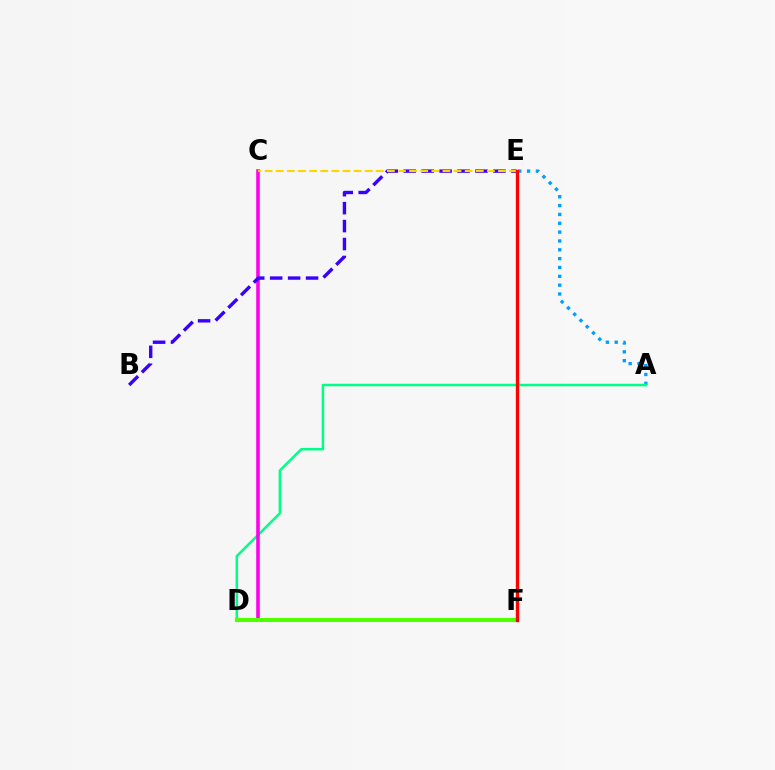{('A', 'E'): [{'color': '#009eff', 'line_style': 'dotted', 'thickness': 2.4}], ('A', 'D'): [{'color': '#00ff86', 'line_style': 'solid', 'thickness': 1.81}], ('C', 'D'): [{'color': '#ff00ed', 'line_style': 'solid', 'thickness': 2.59}], ('B', 'E'): [{'color': '#3700ff', 'line_style': 'dashed', 'thickness': 2.44}], ('D', 'F'): [{'color': '#4fff00', 'line_style': 'solid', 'thickness': 2.94}], ('C', 'E'): [{'color': '#ffd500', 'line_style': 'dashed', 'thickness': 1.51}], ('E', 'F'): [{'color': '#ff0000', 'line_style': 'solid', 'thickness': 2.4}]}